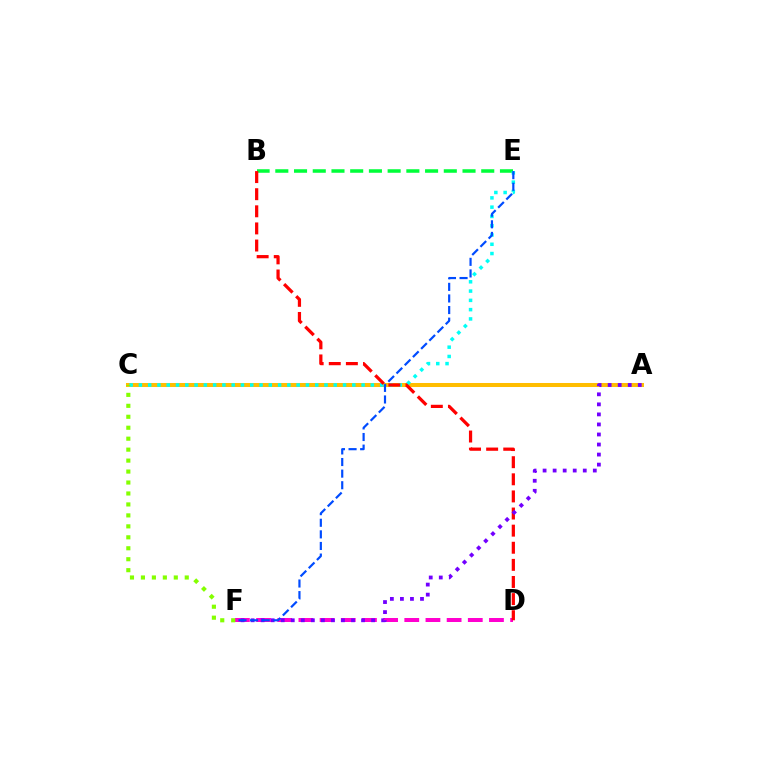{('A', 'C'): [{'color': '#ffbd00', 'line_style': 'solid', 'thickness': 2.89}], ('B', 'E'): [{'color': '#00ff39', 'line_style': 'dashed', 'thickness': 2.54}], ('D', 'F'): [{'color': '#ff00cf', 'line_style': 'dashed', 'thickness': 2.88}], ('C', 'E'): [{'color': '#00fff6', 'line_style': 'dotted', 'thickness': 2.52}], ('B', 'D'): [{'color': '#ff0000', 'line_style': 'dashed', 'thickness': 2.32}], ('A', 'F'): [{'color': '#7200ff', 'line_style': 'dotted', 'thickness': 2.73}], ('C', 'F'): [{'color': '#84ff00', 'line_style': 'dotted', 'thickness': 2.98}], ('E', 'F'): [{'color': '#004bff', 'line_style': 'dashed', 'thickness': 1.58}]}